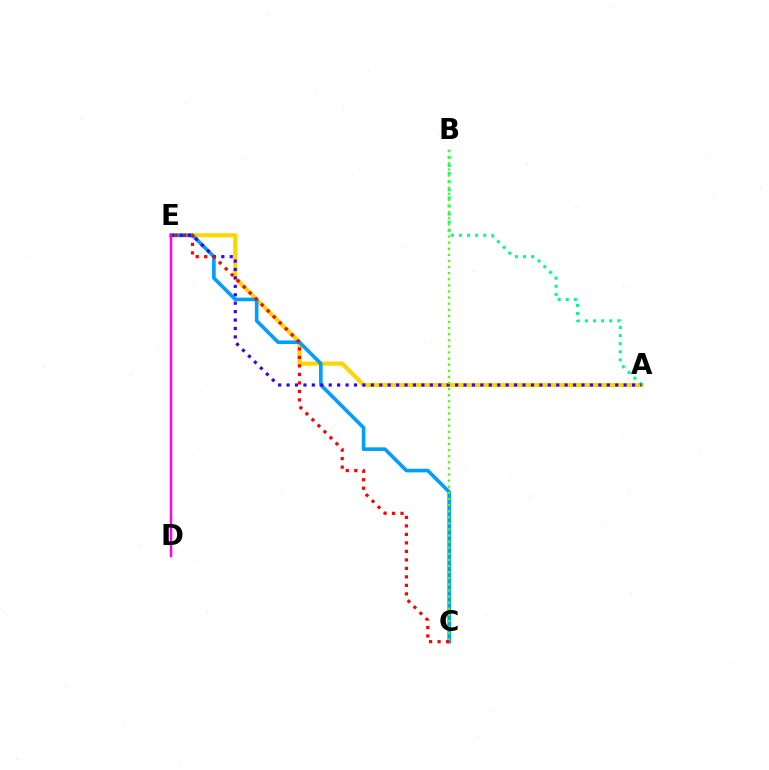{('A', 'E'): [{'color': '#ffd500', 'line_style': 'solid', 'thickness': 2.95}, {'color': '#3700ff', 'line_style': 'dotted', 'thickness': 2.29}], ('A', 'B'): [{'color': '#00ff86', 'line_style': 'dotted', 'thickness': 2.2}], ('C', 'E'): [{'color': '#009eff', 'line_style': 'solid', 'thickness': 2.61}, {'color': '#ff0000', 'line_style': 'dotted', 'thickness': 2.31}], ('B', 'C'): [{'color': '#4fff00', 'line_style': 'dotted', 'thickness': 1.66}], ('D', 'E'): [{'color': '#ff00ed', 'line_style': 'solid', 'thickness': 1.77}]}